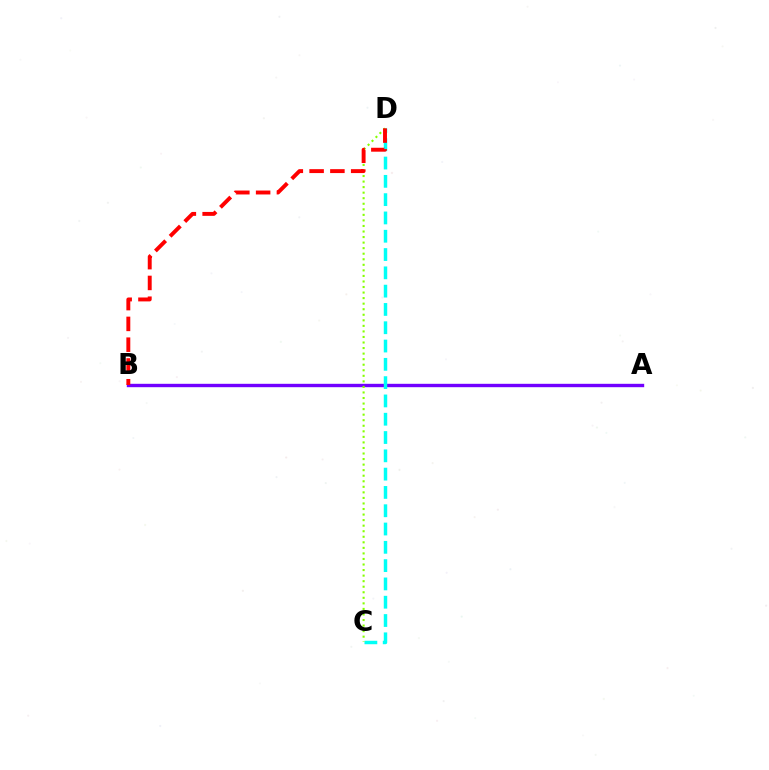{('A', 'B'): [{'color': '#7200ff', 'line_style': 'solid', 'thickness': 2.43}], ('C', 'D'): [{'color': '#00fff6', 'line_style': 'dashed', 'thickness': 2.49}, {'color': '#84ff00', 'line_style': 'dotted', 'thickness': 1.51}], ('B', 'D'): [{'color': '#ff0000', 'line_style': 'dashed', 'thickness': 2.82}]}